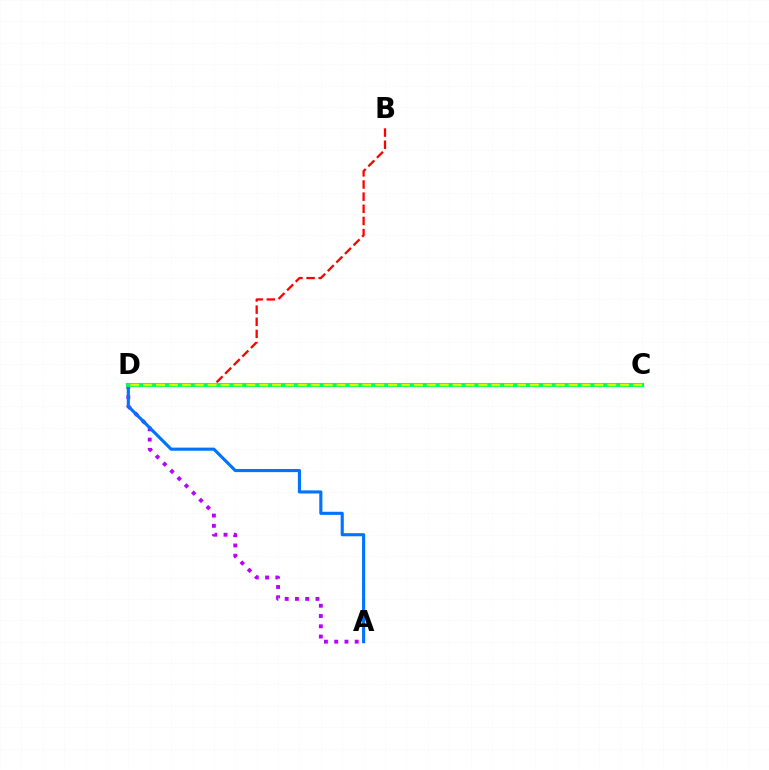{('B', 'D'): [{'color': '#ff0000', 'line_style': 'dashed', 'thickness': 1.65}], ('A', 'D'): [{'color': '#b900ff', 'line_style': 'dotted', 'thickness': 2.79}, {'color': '#0074ff', 'line_style': 'solid', 'thickness': 2.25}], ('C', 'D'): [{'color': '#00ff5c', 'line_style': 'solid', 'thickness': 2.95}, {'color': '#d1ff00', 'line_style': 'dashed', 'thickness': 1.75}]}